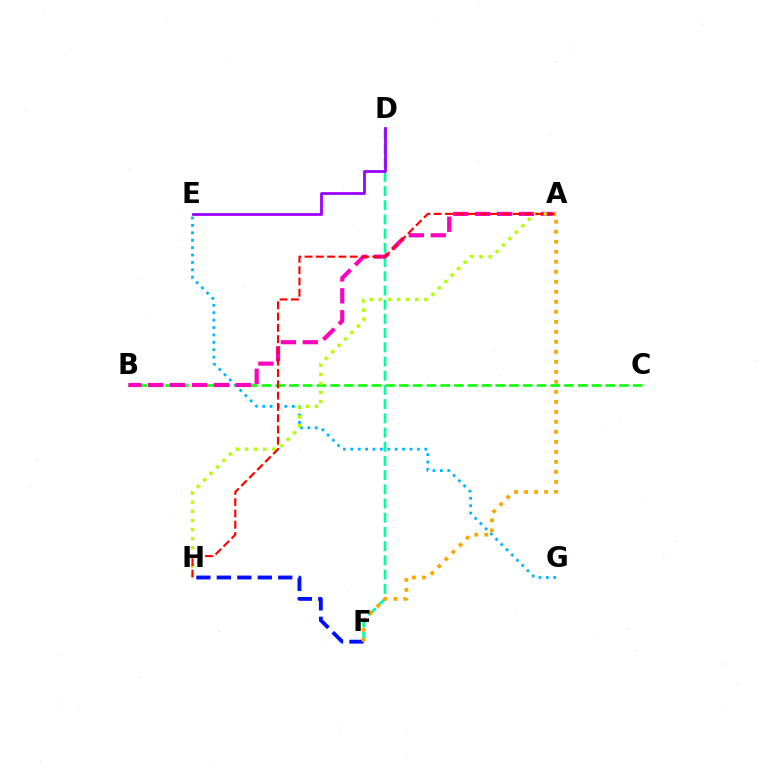{('B', 'C'): [{'color': '#08ff00', 'line_style': 'dashed', 'thickness': 1.87}], ('F', 'H'): [{'color': '#0010ff', 'line_style': 'dashed', 'thickness': 2.78}], ('E', 'G'): [{'color': '#00b5ff', 'line_style': 'dotted', 'thickness': 2.01}], ('D', 'F'): [{'color': '#00ff9d', 'line_style': 'dashed', 'thickness': 1.93}], ('A', 'B'): [{'color': '#ff00bd', 'line_style': 'dashed', 'thickness': 2.98}], ('D', 'E'): [{'color': '#9b00ff', 'line_style': 'solid', 'thickness': 2.0}], ('A', 'H'): [{'color': '#b3ff00', 'line_style': 'dotted', 'thickness': 2.48}, {'color': '#ff0000', 'line_style': 'dashed', 'thickness': 1.53}], ('A', 'F'): [{'color': '#ffa500', 'line_style': 'dotted', 'thickness': 2.72}]}